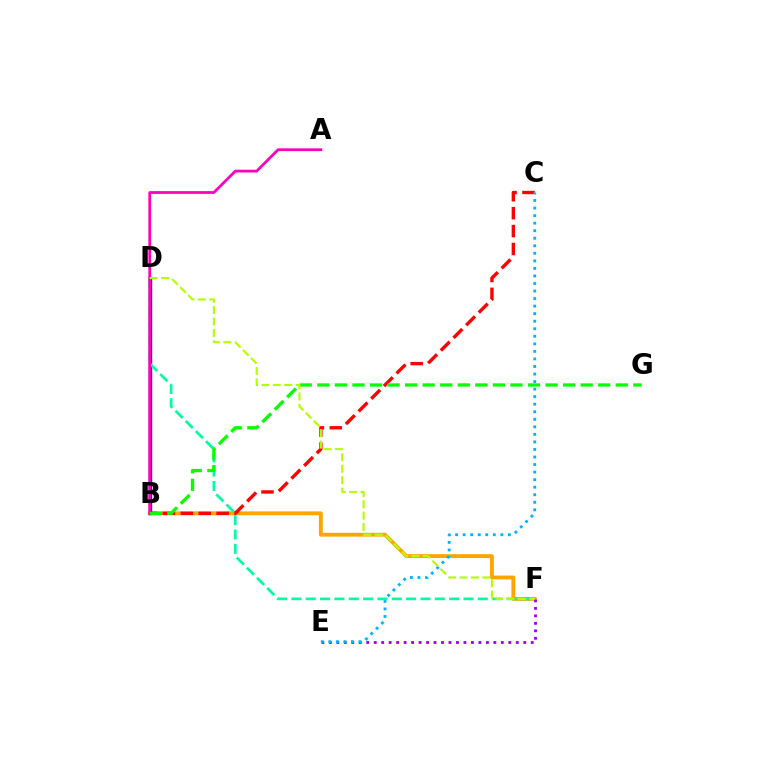{('B', 'F'): [{'color': '#ffa500', 'line_style': 'solid', 'thickness': 2.77}], ('B', 'C'): [{'color': '#ff0000', 'line_style': 'dashed', 'thickness': 2.43}], ('E', 'F'): [{'color': '#9b00ff', 'line_style': 'dotted', 'thickness': 2.03}], ('B', 'D'): [{'color': '#0010ff', 'line_style': 'solid', 'thickness': 2.46}], ('C', 'E'): [{'color': '#00b5ff', 'line_style': 'dotted', 'thickness': 2.05}], ('D', 'F'): [{'color': '#00ff9d', 'line_style': 'dashed', 'thickness': 1.95}, {'color': '#b3ff00', 'line_style': 'dashed', 'thickness': 1.55}], ('A', 'B'): [{'color': '#ff00bd', 'line_style': 'solid', 'thickness': 1.98}], ('B', 'G'): [{'color': '#08ff00', 'line_style': 'dashed', 'thickness': 2.38}]}